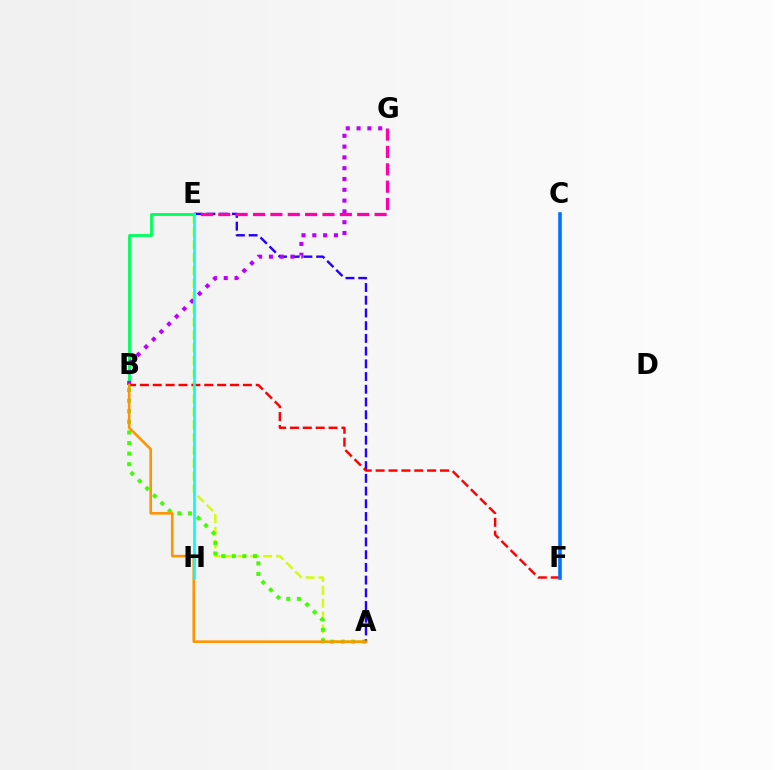{('A', 'E'): [{'color': '#d1ff00', 'line_style': 'dashed', 'thickness': 1.74}, {'color': '#2500ff', 'line_style': 'dashed', 'thickness': 1.73}], ('A', 'B'): [{'color': '#3dff00', 'line_style': 'dotted', 'thickness': 2.88}, {'color': '#ff9400', 'line_style': 'solid', 'thickness': 1.88}], ('B', 'E'): [{'color': '#00ff5c', 'line_style': 'solid', 'thickness': 2.04}], ('B', 'G'): [{'color': '#b900ff', 'line_style': 'dotted', 'thickness': 2.93}], ('B', 'F'): [{'color': '#ff0000', 'line_style': 'dashed', 'thickness': 1.75}], ('C', 'F'): [{'color': '#0074ff', 'line_style': 'solid', 'thickness': 2.61}], ('E', 'G'): [{'color': '#ff00ac', 'line_style': 'dashed', 'thickness': 2.36}], ('E', 'H'): [{'color': '#00fff6', 'line_style': 'solid', 'thickness': 1.92}]}